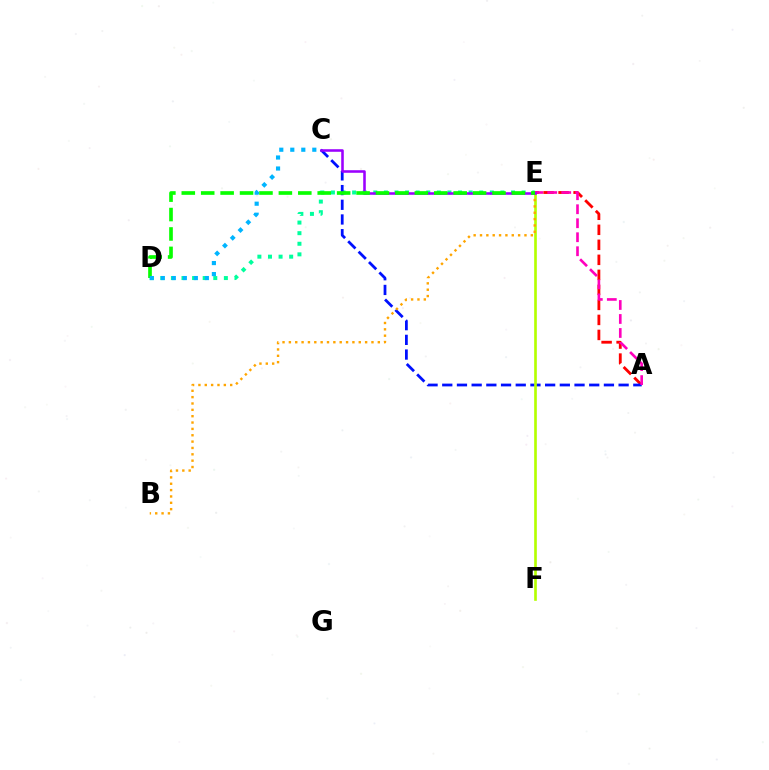{('A', 'E'): [{'color': '#ff0000', 'line_style': 'dashed', 'thickness': 2.04}, {'color': '#ff00bd', 'line_style': 'dashed', 'thickness': 1.9}], ('D', 'E'): [{'color': '#00ff9d', 'line_style': 'dotted', 'thickness': 2.88}, {'color': '#08ff00', 'line_style': 'dashed', 'thickness': 2.64}], ('A', 'C'): [{'color': '#0010ff', 'line_style': 'dashed', 'thickness': 2.0}], ('E', 'F'): [{'color': '#b3ff00', 'line_style': 'solid', 'thickness': 1.91}], ('B', 'E'): [{'color': '#ffa500', 'line_style': 'dotted', 'thickness': 1.73}], ('C', 'E'): [{'color': '#9b00ff', 'line_style': 'solid', 'thickness': 1.85}], ('C', 'D'): [{'color': '#00b5ff', 'line_style': 'dotted', 'thickness': 2.99}]}